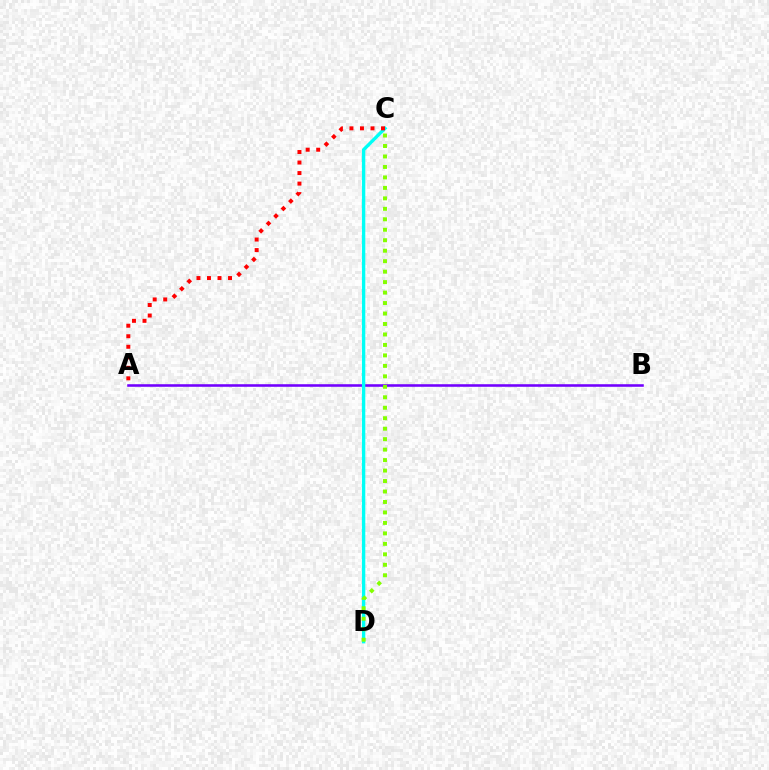{('A', 'B'): [{'color': '#7200ff', 'line_style': 'solid', 'thickness': 1.85}], ('C', 'D'): [{'color': '#00fff6', 'line_style': 'solid', 'thickness': 2.42}, {'color': '#84ff00', 'line_style': 'dotted', 'thickness': 2.84}], ('A', 'C'): [{'color': '#ff0000', 'line_style': 'dotted', 'thickness': 2.86}]}